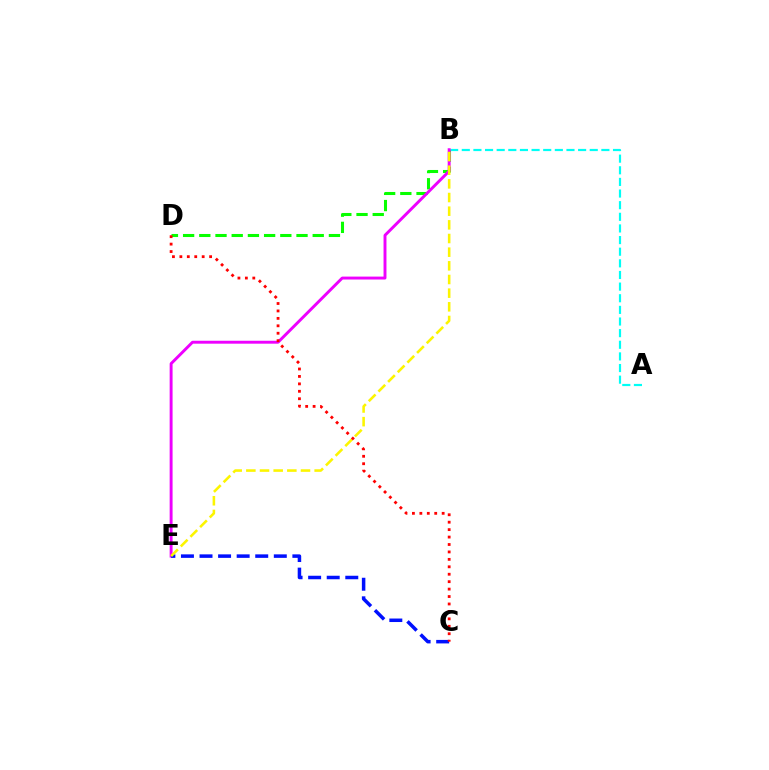{('A', 'B'): [{'color': '#00fff6', 'line_style': 'dashed', 'thickness': 1.58}], ('B', 'D'): [{'color': '#08ff00', 'line_style': 'dashed', 'thickness': 2.2}], ('B', 'E'): [{'color': '#ee00ff', 'line_style': 'solid', 'thickness': 2.11}, {'color': '#fcf500', 'line_style': 'dashed', 'thickness': 1.86}], ('C', 'E'): [{'color': '#0010ff', 'line_style': 'dashed', 'thickness': 2.52}], ('C', 'D'): [{'color': '#ff0000', 'line_style': 'dotted', 'thickness': 2.02}]}